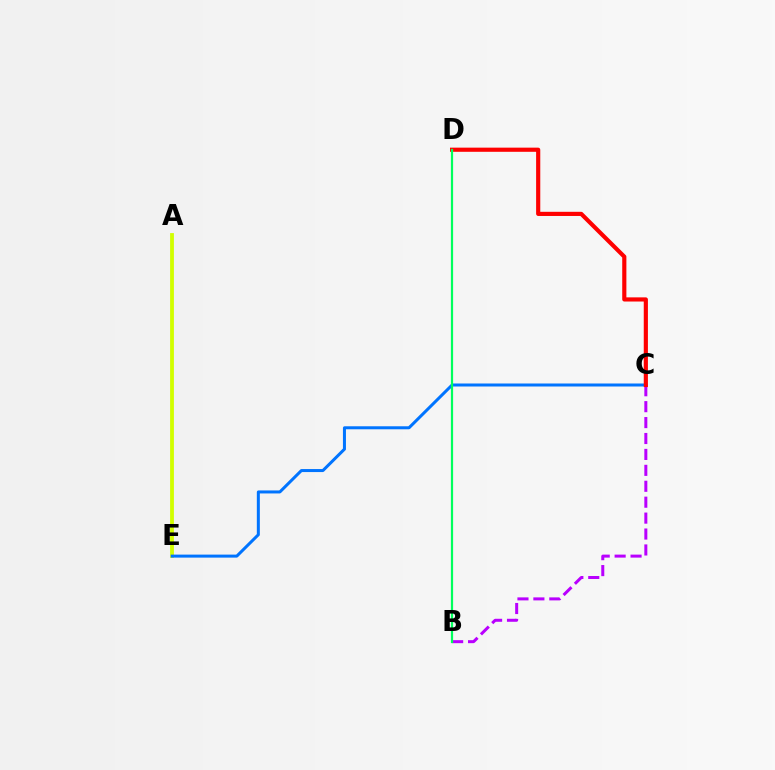{('A', 'E'): [{'color': '#d1ff00', 'line_style': 'solid', 'thickness': 2.74}], ('C', 'E'): [{'color': '#0074ff', 'line_style': 'solid', 'thickness': 2.17}], ('B', 'C'): [{'color': '#b900ff', 'line_style': 'dashed', 'thickness': 2.16}], ('C', 'D'): [{'color': '#ff0000', 'line_style': 'solid', 'thickness': 2.99}], ('B', 'D'): [{'color': '#00ff5c', 'line_style': 'solid', 'thickness': 1.6}]}